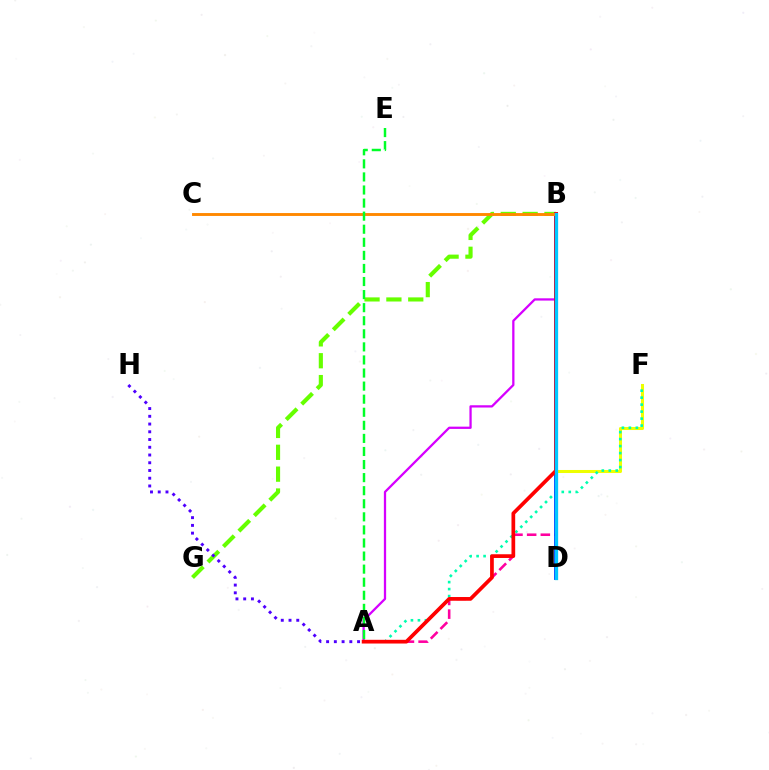{('D', 'F'): [{'color': '#eeff00', 'line_style': 'solid', 'thickness': 2.19}], ('A', 'F'): [{'color': '#00ffaf', 'line_style': 'dotted', 'thickness': 1.9}], ('A', 'B'): [{'color': '#ff00a0', 'line_style': 'dashed', 'thickness': 1.86}, {'color': '#d600ff', 'line_style': 'solid', 'thickness': 1.63}, {'color': '#ff0000', 'line_style': 'solid', 'thickness': 2.68}], ('B', 'G'): [{'color': '#66ff00', 'line_style': 'dashed', 'thickness': 2.97}], ('B', 'D'): [{'color': '#003fff', 'line_style': 'solid', 'thickness': 2.76}, {'color': '#00c7ff', 'line_style': 'solid', 'thickness': 2.35}], ('A', 'H'): [{'color': '#4f00ff', 'line_style': 'dotted', 'thickness': 2.1}], ('B', 'C'): [{'color': '#ff8800', 'line_style': 'solid', 'thickness': 2.08}], ('A', 'E'): [{'color': '#00ff27', 'line_style': 'dashed', 'thickness': 1.78}]}